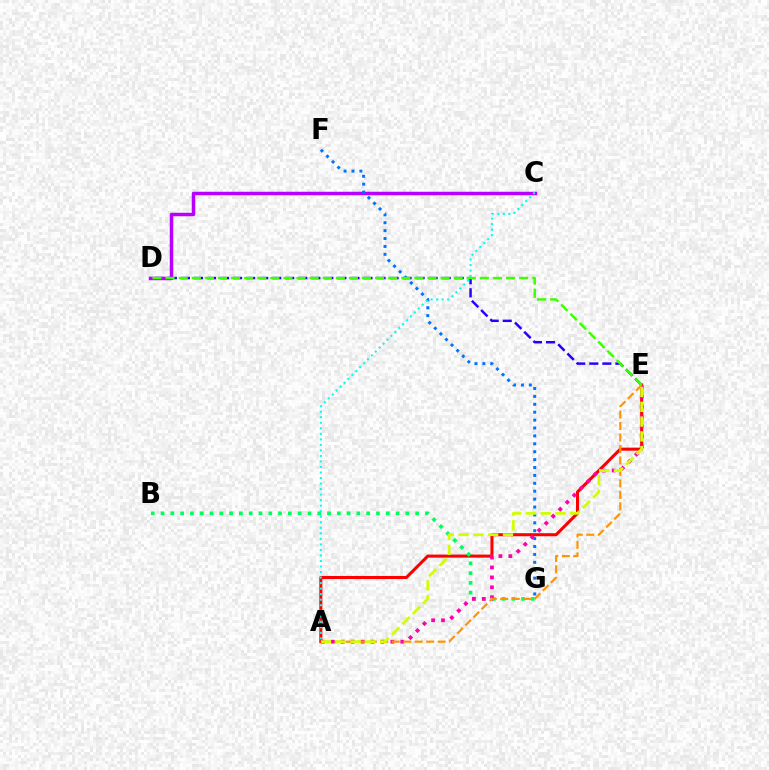{('D', 'E'): [{'color': '#2500ff', 'line_style': 'dashed', 'thickness': 1.77}, {'color': '#3dff00', 'line_style': 'dashed', 'thickness': 1.78}], ('C', 'D'): [{'color': '#b900ff', 'line_style': 'solid', 'thickness': 2.51}], ('A', 'E'): [{'color': '#ff0000', 'line_style': 'solid', 'thickness': 2.2}, {'color': '#ff00ac', 'line_style': 'dotted', 'thickness': 2.69}, {'color': '#ff9400', 'line_style': 'dashed', 'thickness': 1.56}, {'color': '#d1ff00', 'line_style': 'dashed', 'thickness': 2.01}], ('F', 'G'): [{'color': '#0074ff', 'line_style': 'dotted', 'thickness': 2.15}], ('B', 'G'): [{'color': '#00ff5c', 'line_style': 'dotted', 'thickness': 2.66}], ('A', 'C'): [{'color': '#00fff6', 'line_style': 'dotted', 'thickness': 1.5}]}